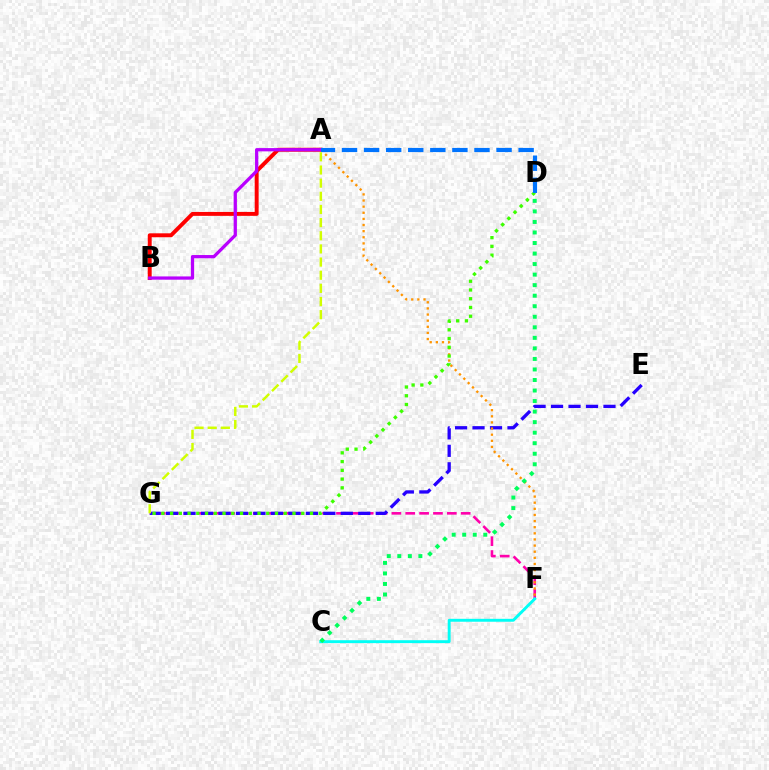{('A', 'B'): [{'color': '#ff0000', 'line_style': 'solid', 'thickness': 2.83}, {'color': '#b900ff', 'line_style': 'solid', 'thickness': 2.35}], ('F', 'G'): [{'color': '#ff00ac', 'line_style': 'dashed', 'thickness': 1.88}], ('E', 'G'): [{'color': '#2500ff', 'line_style': 'dashed', 'thickness': 2.37}], ('A', 'F'): [{'color': '#ff9400', 'line_style': 'dotted', 'thickness': 1.66}], ('D', 'G'): [{'color': '#3dff00', 'line_style': 'dotted', 'thickness': 2.38}], ('C', 'F'): [{'color': '#00fff6', 'line_style': 'solid', 'thickness': 2.1}], ('A', 'D'): [{'color': '#0074ff', 'line_style': 'dashed', 'thickness': 3.0}], ('C', 'D'): [{'color': '#00ff5c', 'line_style': 'dotted', 'thickness': 2.86}], ('A', 'G'): [{'color': '#d1ff00', 'line_style': 'dashed', 'thickness': 1.79}]}